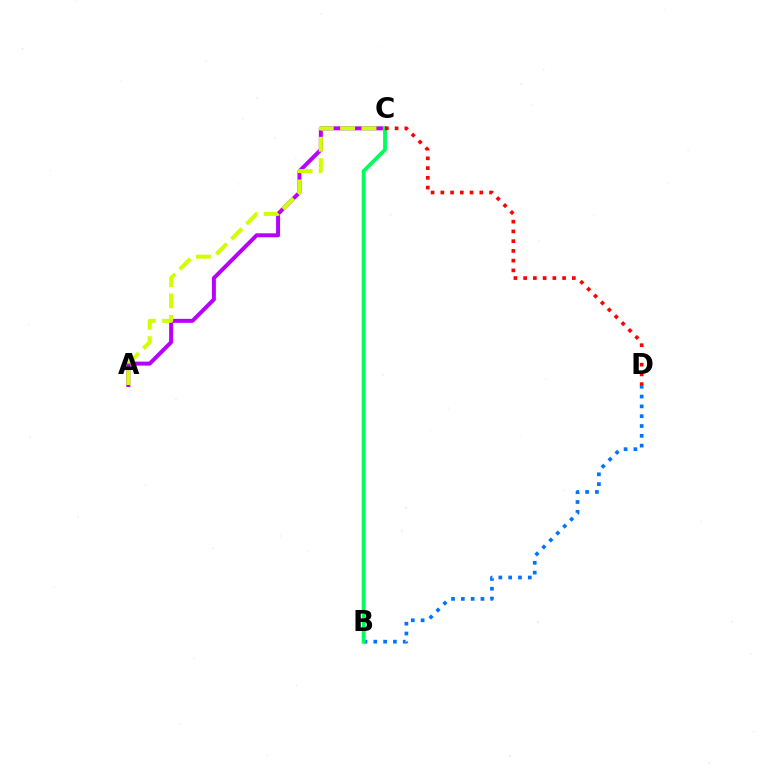{('A', 'C'): [{'color': '#b900ff', 'line_style': 'solid', 'thickness': 2.86}, {'color': '#d1ff00', 'line_style': 'dashed', 'thickness': 2.9}], ('B', 'D'): [{'color': '#0074ff', 'line_style': 'dotted', 'thickness': 2.67}], ('B', 'C'): [{'color': '#00ff5c', 'line_style': 'solid', 'thickness': 2.74}], ('C', 'D'): [{'color': '#ff0000', 'line_style': 'dotted', 'thickness': 2.65}]}